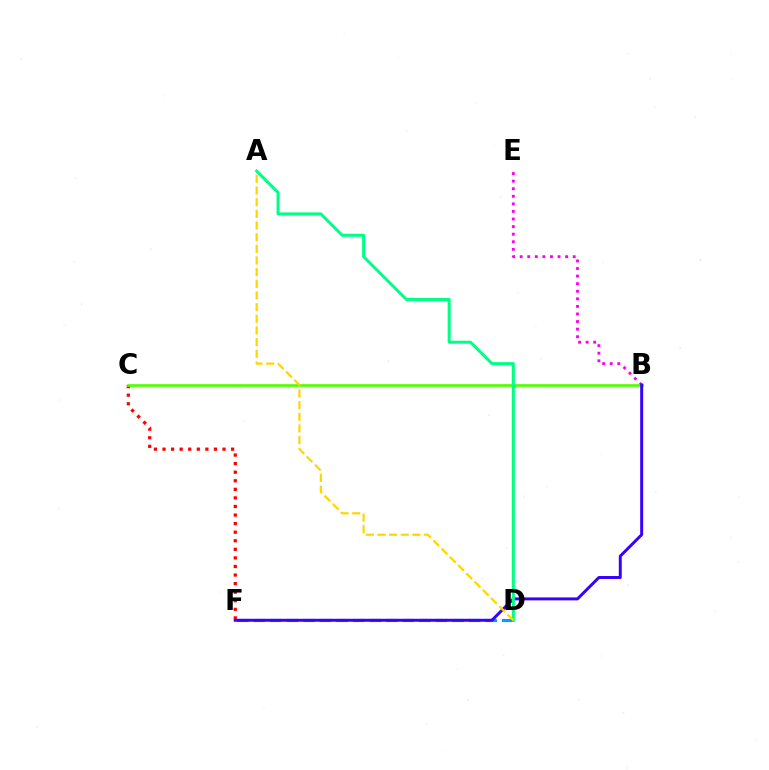{('C', 'F'): [{'color': '#ff0000', 'line_style': 'dotted', 'thickness': 2.33}], ('D', 'F'): [{'color': '#009eff', 'line_style': 'dashed', 'thickness': 2.25}], ('B', 'E'): [{'color': '#ff00ed', 'line_style': 'dotted', 'thickness': 2.06}], ('B', 'C'): [{'color': '#4fff00', 'line_style': 'solid', 'thickness': 1.92}], ('B', 'F'): [{'color': '#3700ff', 'line_style': 'solid', 'thickness': 2.13}], ('A', 'D'): [{'color': '#00ff86', 'line_style': 'solid', 'thickness': 2.17}, {'color': '#ffd500', 'line_style': 'dashed', 'thickness': 1.58}]}